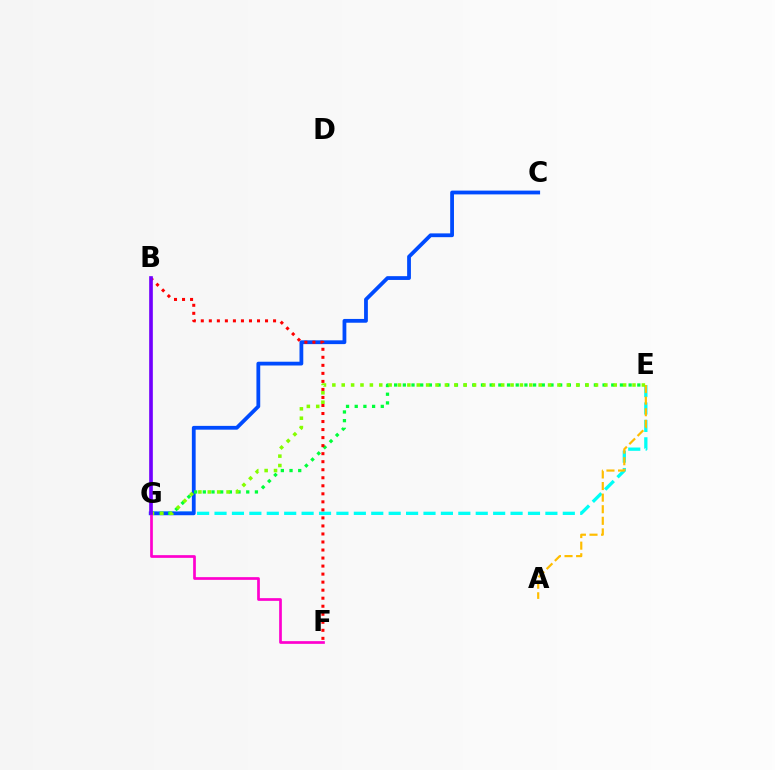{('E', 'G'): [{'color': '#00fff6', 'line_style': 'dashed', 'thickness': 2.37}, {'color': '#00ff39', 'line_style': 'dotted', 'thickness': 2.36}, {'color': '#84ff00', 'line_style': 'dotted', 'thickness': 2.55}], ('C', 'G'): [{'color': '#004bff', 'line_style': 'solid', 'thickness': 2.73}], ('B', 'F'): [{'color': '#ff0000', 'line_style': 'dotted', 'thickness': 2.18}], ('A', 'E'): [{'color': '#ffbd00', 'line_style': 'dashed', 'thickness': 1.57}], ('F', 'G'): [{'color': '#ff00cf', 'line_style': 'solid', 'thickness': 1.94}], ('B', 'G'): [{'color': '#7200ff', 'line_style': 'solid', 'thickness': 2.64}]}